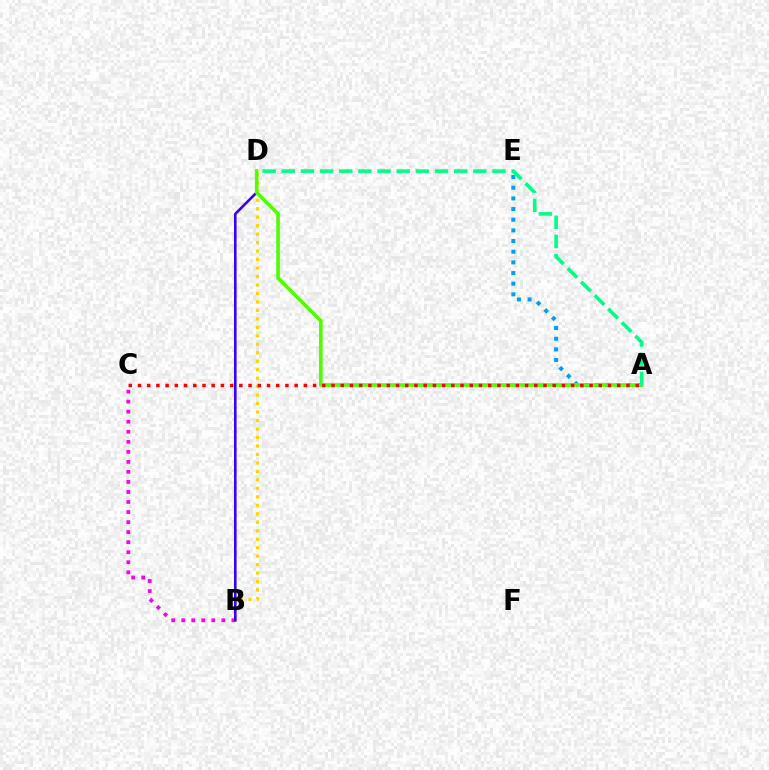{('B', 'C'): [{'color': '#ff00ed', 'line_style': 'dotted', 'thickness': 2.73}], ('A', 'E'): [{'color': '#009eff', 'line_style': 'dotted', 'thickness': 2.9}], ('B', 'D'): [{'color': '#ffd500', 'line_style': 'dotted', 'thickness': 2.3}, {'color': '#3700ff', 'line_style': 'solid', 'thickness': 1.87}], ('A', 'D'): [{'color': '#4fff00', 'line_style': 'solid', 'thickness': 2.59}, {'color': '#00ff86', 'line_style': 'dashed', 'thickness': 2.6}], ('A', 'C'): [{'color': '#ff0000', 'line_style': 'dotted', 'thickness': 2.5}]}